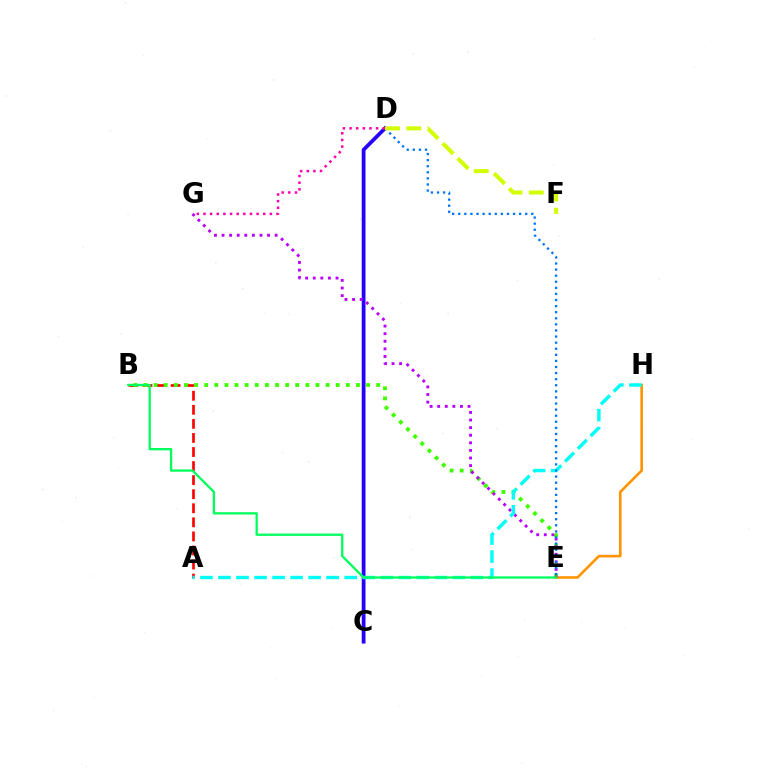{('C', 'D'): [{'color': '#2500ff', 'line_style': 'solid', 'thickness': 2.71}], ('D', 'G'): [{'color': '#ff00ac', 'line_style': 'dotted', 'thickness': 1.8}], ('A', 'B'): [{'color': '#ff0000', 'line_style': 'dashed', 'thickness': 1.91}], ('B', 'E'): [{'color': '#3dff00', 'line_style': 'dotted', 'thickness': 2.75}, {'color': '#00ff5c', 'line_style': 'solid', 'thickness': 1.66}], ('E', 'H'): [{'color': '#ff9400', 'line_style': 'solid', 'thickness': 1.88}], ('E', 'G'): [{'color': '#b900ff', 'line_style': 'dotted', 'thickness': 2.06}], ('A', 'H'): [{'color': '#00fff6', 'line_style': 'dashed', 'thickness': 2.45}], ('D', 'E'): [{'color': '#0074ff', 'line_style': 'dotted', 'thickness': 1.65}], ('D', 'F'): [{'color': '#d1ff00', 'line_style': 'dashed', 'thickness': 2.89}]}